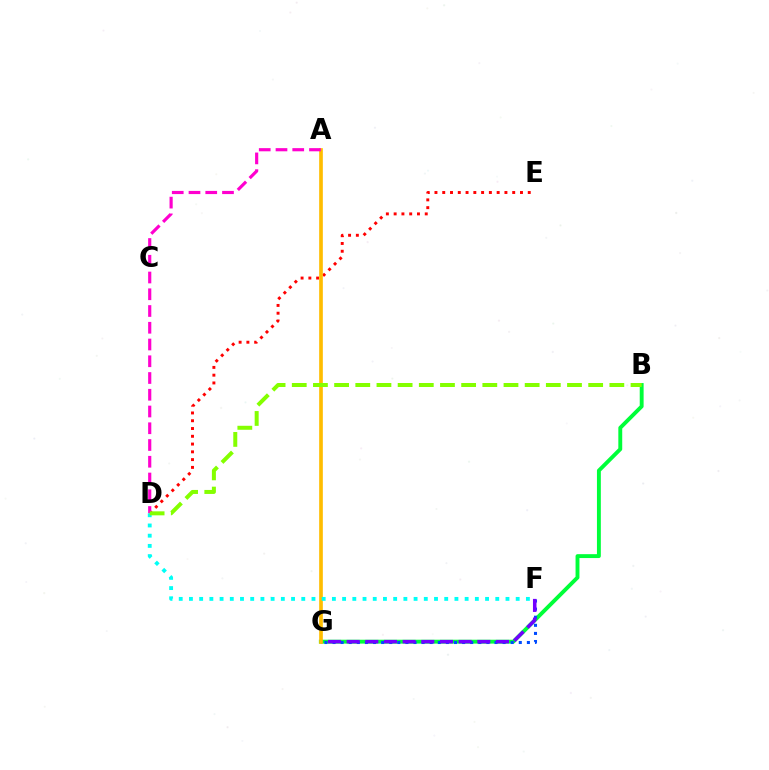{('B', 'G'): [{'color': '#00ff39', 'line_style': 'solid', 'thickness': 2.8}], ('D', 'E'): [{'color': '#ff0000', 'line_style': 'dotted', 'thickness': 2.11}], ('F', 'G'): [{'color': '#004bff', 'line_style': 'dotted', 'thickness': 2.2}, {'color': '#7200ff', 'line_style': 'dashed', 'thickness': 2.54}], ('A', 'G'): [{'color': '#ffbd00', 'line_style': 'solid', 'thickness': 2.64}], ('A', 'D'): [{'color': '#ff00cf', 'line_style': 'dashed', 'thickness': 2.28}], ('D', 'F'): [{'color': '#00fff6', 'line_style': 'dotted', 'thickness': 2.77}], ('B', 'D'): [{'color': '#84ff00', 'line_style': 'dashed', 'thickness': 2.88}]}